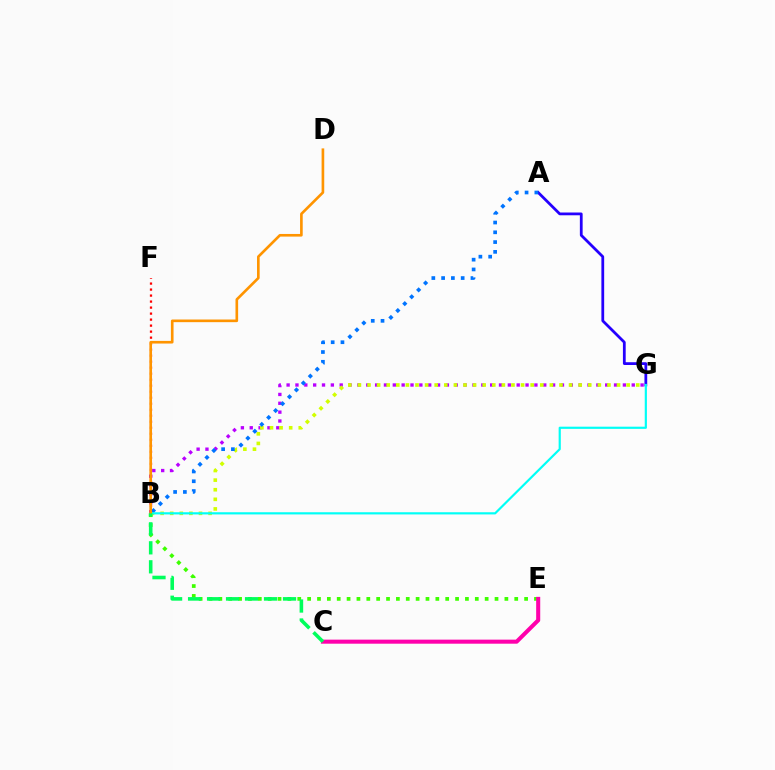{('B', 'G'): [{'color': '#b900ff', 'line_style': 'dotted', 'thickness': 2.4}, {'color': '#d1ff00', 'line_style': 'dotted', 'thickness': 2.61}, {'color': '#00fff6', 'line_style': 'solid', 'thickness': 1.57}], ('B', 'E'): [{'color': '#3dff00', 'line_style': 'dotted', 'thickness': 2.68}], ('B', 'F'): [{'color': '#ff0000', 'line_style': 'dotted', 'thickness': 1.63}], ('C', 'E'): [{'color': '#ff00ac', 'line_style': 'solid', 'thickness': 2.92}], ('A', 'G'): [{'color': '#2500ff', 'line_style': 'solid', 'thickness': 2.0}], ('A', 'B'): [{'color': '#0074ff', 'line_style': 'dotted', 'thickness': 2.66}], ('B', 'D'): [{'color': '#ff9400', 'line_style': 'solid', 'thickness': 1.9}], ('B', 'C'): [{'color': '#00ff5c', 'line_style': 'dashed', 'thickness': 2.58}]}